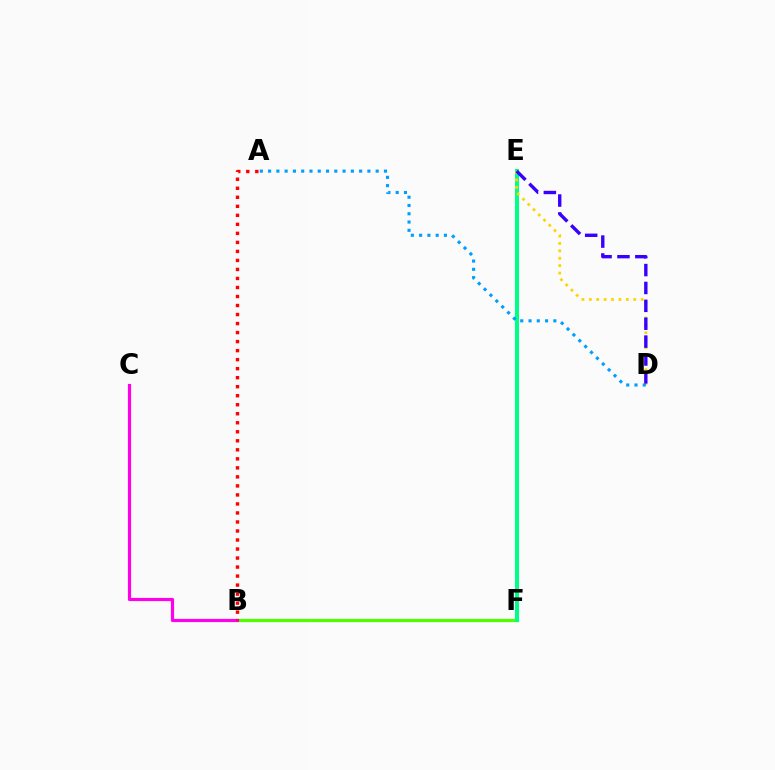{('B', 'F'): [{'color': '#4fff00', 'line_style': 'solid', 'thickness': 2.32}], ('E', 'F'): [{'color': '#00ff86', 'line_style': 'solid', 'thickness': 2.91}], ('B', 'C'): [{'color': '#ff00ed', 'line_style': 'solid', 'thickness': 2.28}], ('D', 'E'): [{'color': '#ffd500', 'line_style': 'dotted', 'thickness': 2.01}, {'color': '#3700ff', 'line_style': 'dashed', 'thickness': 2.43}], ('A', 'D'): [{'color': '#009eff', 'line_style': 'dotted', 'thickness': 2.25}], ('A', 'B'): [{'color': '#ff0000', 'line_style': 'dotted', 'thickness': 2.45}]}